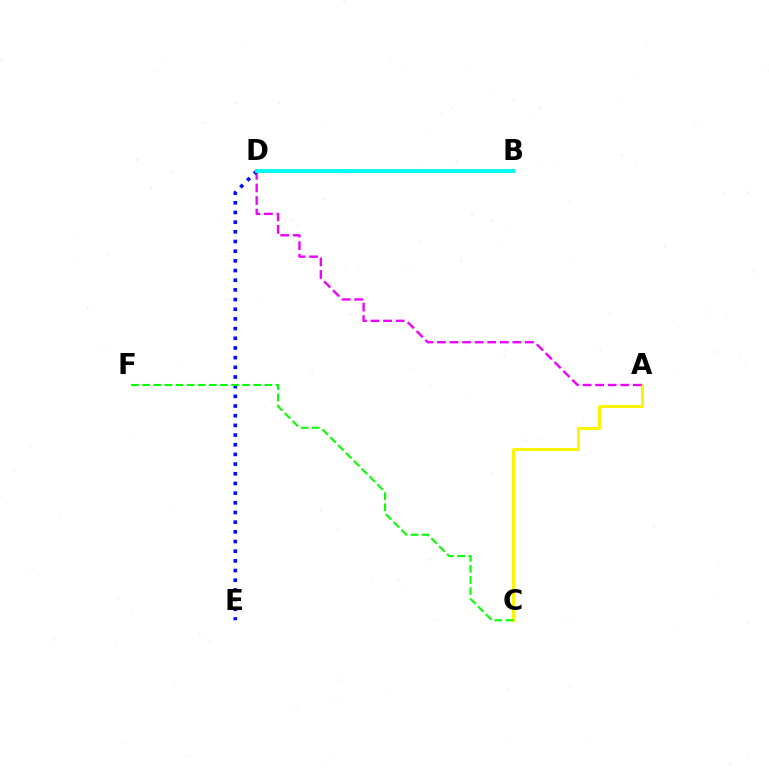{('A', 'C'): [{'color': '#fcf500', 'line_style': 'solid', 'thickness': 2.14}], ('A', 'D'): [{'color': '#ee00ff', 'line_style': 'dashed', 'thickness': 1.71}], ('D', 'E'): [{'color': '#0010ff', 'line_style': 'dotted', 'thickness': 2.63}], ('B', 'D'): [{'color': '#ff0000', 'line_style': 'solid', 'thickness': 2.76}, {'color': '#00fff6', 'line_style': 'solid', 'thickness': 2.85}], ('C', 'F'): [{'color': '#08ff00', 'line_style': 'dashed', 'thickness': 1.51}]}